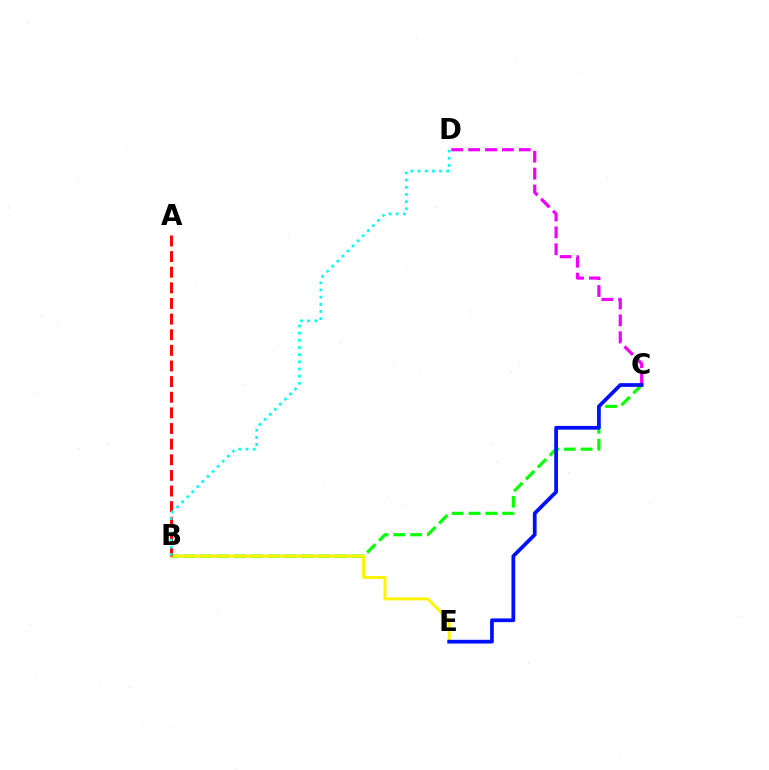{('C', 'D'): [{'color': '#ee00ff', 'line_style': 'dashed', 'thickness': 2.3}], ('B', 'C'): [{'color': '#08ff00', 'line_style': 'dashed', 'thickness': 2.28}], ('B', 'E'): [{'color': '#fcf500', 'line_style': 'solid', 'thickness': 2.14}], ('A', 'B'): [{'color': '#ff0000', 'line_style': 'dashed', 'thickness': 2.12}], ('B', 'D'): [{'color': '#00fff6', 'line_style': 'dotted', 'thickness': 1.95}], ('C', 'E'): [{'color': '#0010ff', 'line_style': 'solid', 'thickness': 2.69}]}